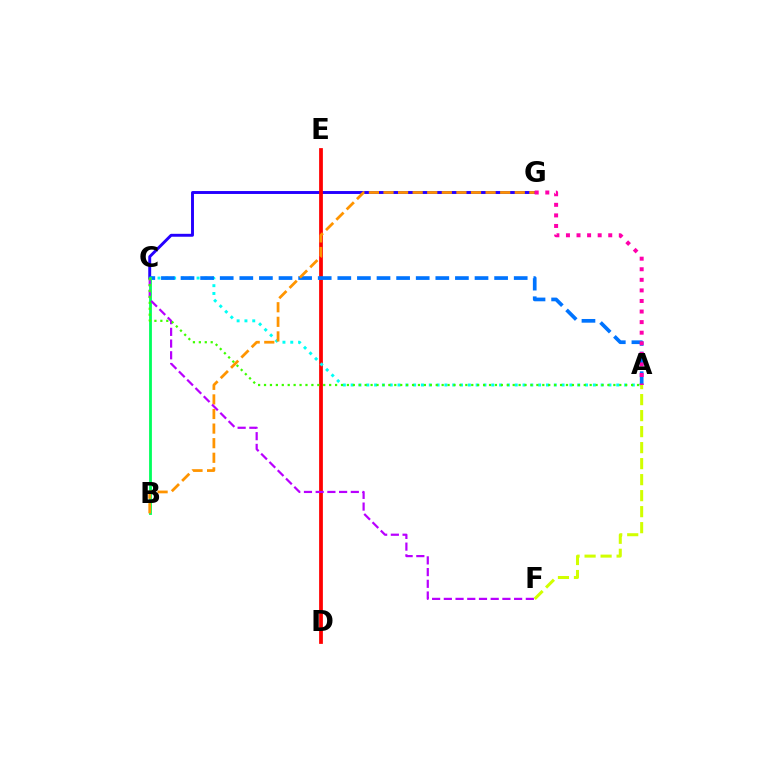{('C', 'G'): [{'color': '#2500ff', 'line_style': 'solid', 'thickness': 2.1}], ('D', 'E'): [{'color': '#ff0000', 'line_style': 'solid', 'thickness': 2.71}], ('A', 'C'): [{'color': '#00fff6', 'line_style': 'dotted', 'thickness': 2.12}, {'color': '#0074ff', 'line_style': 'dashed', 'thickness': 2.66}, {'color': '#3dff00', 'line_style': 'dotted', 'thickness': 1.61}], ('B', 'C'): [{'color': '#00ff5c', 'line_style': 'solid', 'thickness': 2.01}], ('B', 'G'): [{'color': '#ff9400', 'line_style': 'dashed', 'thickness': 1.98}], ('A', 'F'): [{'color': '#d1ff00', 'line_style': 'dashed', 'thickness': 2.17}], ('C', 'F'): [{'color': '#b900ff', 'line_style': 'dashed', 'thickness': 1.59}], ('A', 'G'): [{'color': '#ff00ac', 'line_style': 'dotted', 'thickness': 2.87}]}